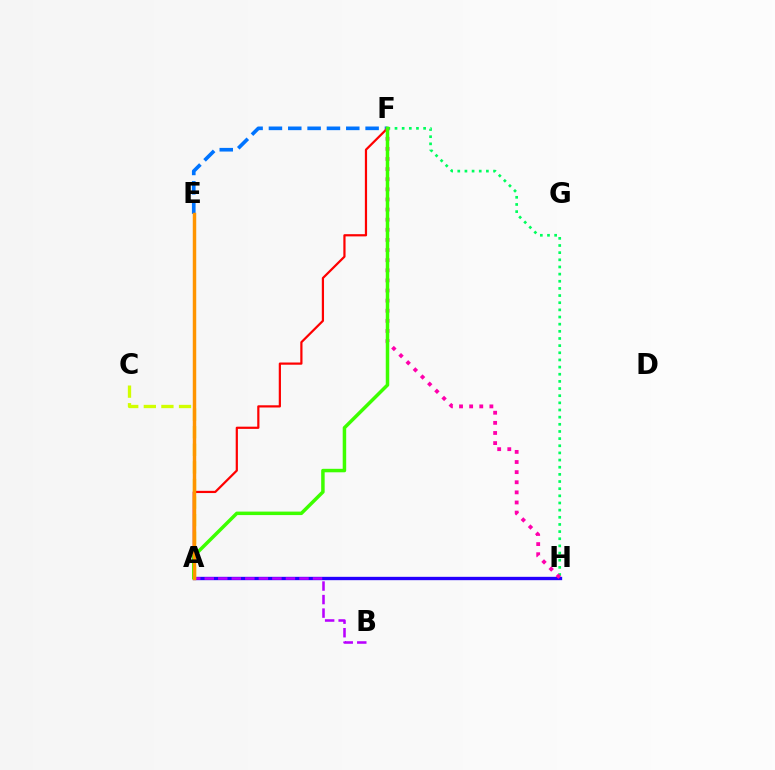{('E', 'F'): [{'color': '#0074ff', 'line_style': 'dashed', 'thickness': 2.63}], ('F', 'H'): [{'color': '#00ff5c', 'line_style': 'dotted', 'thickness': 1.94}, {'color': '#ff00ac', 'line_style': 'dotted', 'thickness': 2.75}], ('A', 'F'): [{'color': '#ff0000', 'line_style': 'solid', 'thickness': 1.59}, {'color': '#3dff00', 'line_style': 'solid', 'thickness': 2.51}], ('A', 'H'): [{'color': '#00fff6', 'line_style': 'dashed', 'thickness': 2.05}, {'color': '#2500ff', 'line_style': 'solid', 'thickness': 2.41}], ('A', 'B'): [{'color': '#b900ff', 'line_style': 'dashed', 'thickness': 1.84}], ('A', 'C'): [{'color': '#d1ff00', 'line_style': 'dashed', 'thickness': 2.39}], ('A', 'E'): [{'color': '#ff9400', 'line_style': 'solid', 'thickness': 2.49}]}